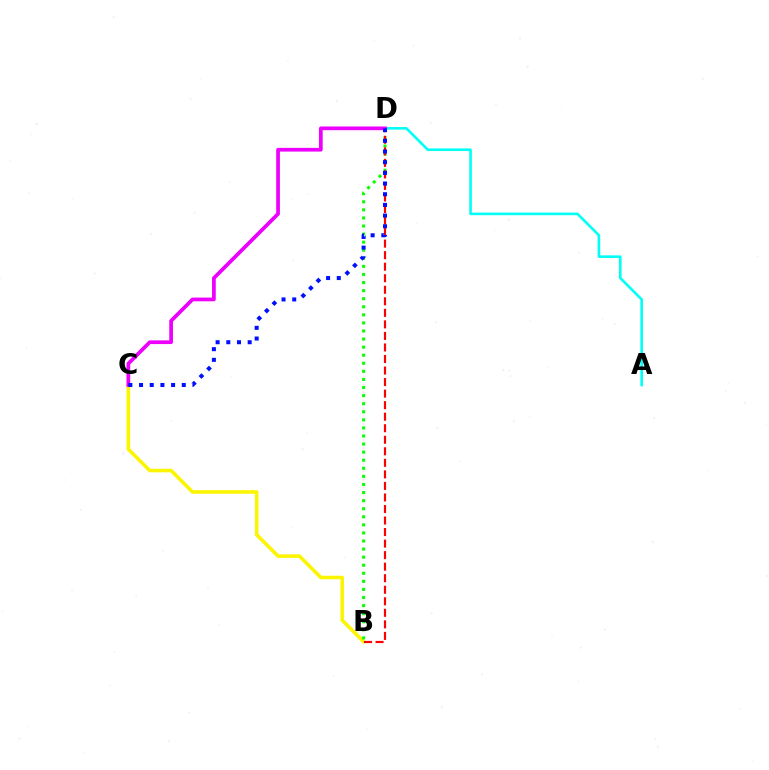{('B', 'C'): [{'color': '#fcf500', 'line_style': 'solid', 'thickness': 2.55}], ('A', 'D'): [{'color': '#00fff6', 'line_style': 'solid', 'thickness': 1.89}], ('B', 'D'): [{'color': '#08ff00', 'line_style': 'dotted', 'thickness': 2.19}, {'color': '#ff0000', 'line_style': 'dashed', 'thickness': 1.57}], ('C', 'D'): [{'color': '#ee00ff', 'line_style': 'solid', 'thickness': 2.67}, {'color': '#0010ff', 'line_style': 'dotted', 'thickness': 2.9}]}